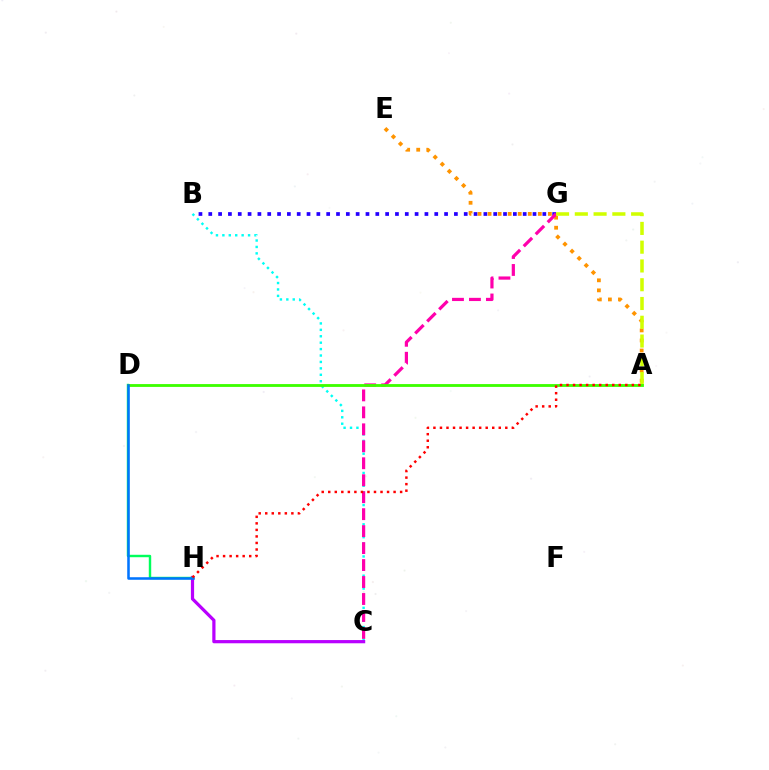{('B', 'C'): [{'color': '#00fff6', 'line_style': 'dotted', 'thickness': 1.74}], ('B', 'G'): [{'color': '#2500ff', 'line_style': 'dotted', 'thickness': 2.67}], ('A', 'E'): [{'color': '#ff9400', 'line_style': 'dotted', 'thickness': 2.73}], ('C', 'H'): [{'color': '#b900ff', 'line_style': 'solid', 'thickness': 2.31}], ('C', 'G'): [{'color': '#ff00ac', 'line_style': 'dashed', 'thickness': 2.31}], ('D', 'H'): [{'color': '#00ff5c', 'line_style': 'solid', 'thickness': 1.75}, {'color': '#0074ff', 'line_style': 'solid', 'thickness': 1.83}], ('A', 'G'): [{'color': '#d1ff00', 'line_style': 'dashed', 'thickness': 2.55}], ('A', 'D'): [{'color': '#3dff00', 'line_style': 'solid', 'thickness': 2.04}], ('A', 'H'): [{'color': '#ff0000', 'line_style': 'dotted', 'thickness': 1.78}]}